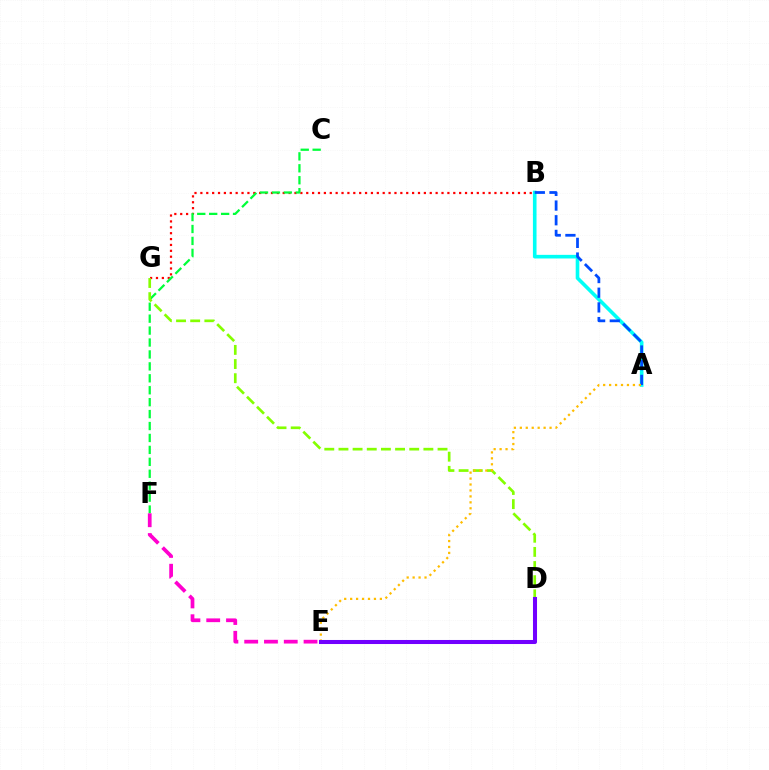{('B', 'G'): [{'color': '#ff0000', 'line_style': 'dotted', 'thickness': 1.6}], ('A', 'B'): [{'color': '#00fff6', 'line_style': 'solid', 'thickness': 2.61}, {'color': '#004bff', 'line_style': 'dashed', 'thickness': 1.99}], ('C', 'F'): [{'color': '#00ff39', 'line_style': 'dashed', 'thickness': 1.62}], ('E', 'F'): [{'color': '#ff00cf', 'line_style': 'dashed', 'thickness': 2.69}], ('D', 'G'): [{'color': '#84ff00', 'line_style': 'dashed', 'thickness': 1.92}], ('A', 'E'): [{'color': '#ffbd00', 'line_style': 'dotted', 'thickness': 1.62}], ('D', 'E'): [{'color': '#7200ff', 'line_style': 'solid', 'thickness': 2.92}]}